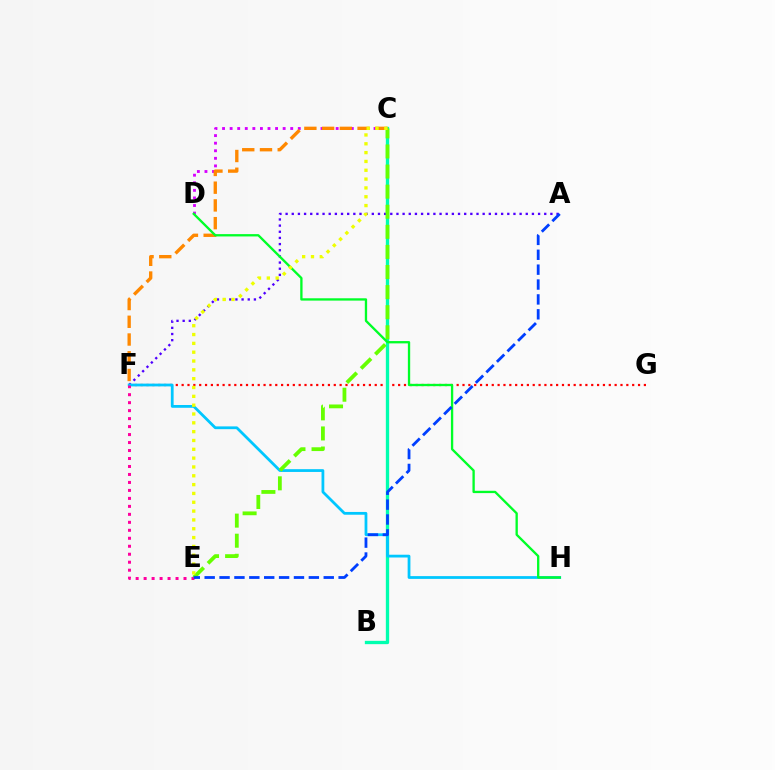{('F', 'G'): [{'color': '#ff0000', 'line_style': 'dotted', 'thickness': 1.59}], ('B', 'C'): [{'color': '#00ffaf', 'line_style': 'solid', 'thickness': 2.39}], ('C', 'D'): [{'color': '#d600ff', 'line_style': 'dotted', 'thickness': 2.06}], ('A', 'F'): [{'color': '#4f00ff', 'line_style': 'dotted', 'thickness': 1.67}], ('F', 'H'): [{'color': '#00c7ff', 'line_style': 'solid', 'thickness': 2.0}], ('E', 'F'): [{'color': '#ff00a0', 'line_style': 'dotted', 'thickness': 2.17}], ('C', 'E'): [{'color': '#66ff00', 'line_style': 'dashed', 'thickness': 2.73}, {'color': '#eeff00', 'line_style': 'dotted', 'thickness': 2.4}], ('C', 'F'): [{'color': '#ff8800', 'line_style': 'dashed', 'thickness': 2.41}], ('D', 'H'): [{'color': '#00ff27', 'line_style': 'solid', 'thickness': 1.67}], ('A', 'E'): [{'color': '#003fff', 'line_style': 'dashed', 'thickness': 2.02}]}